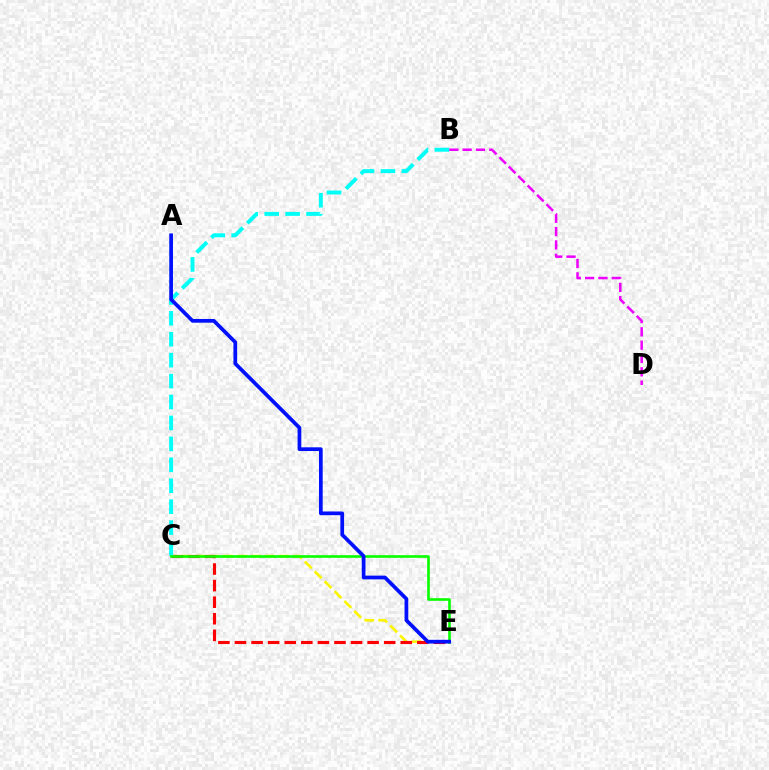{('C', 'E'): [{'color': '#fcf500', 'line_style': 'dashed', 'thickness': 1.9}, {'color': '#ff0000', 'line_style': 'dashed', 'thickness': 2.25}, {'color': '#08ff00', 'line_style': 'solid', 'thickness': 1.9}], ('B', 'D'): [{'color': '#ee00ff', 'line_style': 'dashed', 'thickness': 1.81}], ('B', 'C'): [{'color': '#00fff6', 'line_style': 'dashed', 'thickness': 2.84}], ('A', 'E'): [{'color': '#0010ff', 'line_style': 'solid', 'thickness': 2.68}]}